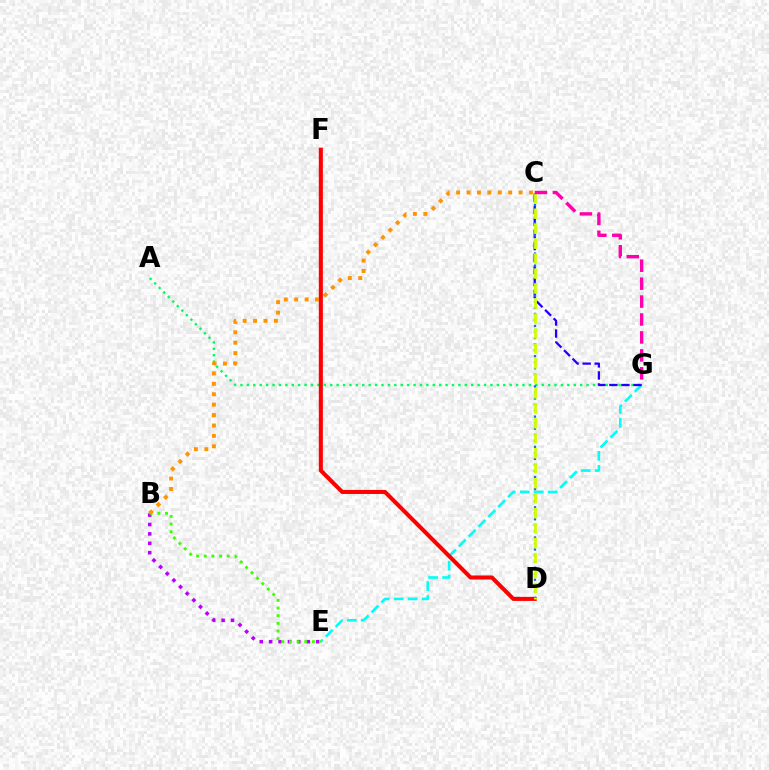{('A', 'G'): [{'color': '#00ff5c', 'line_style': 'dotted', 'thickness': 1.74}], ('E', 'G'): [{'color': '#00fff6', 'line_style': 'dashed', 'thickness': 1.9}], ('B', 'E'): [{'color': '#b900ff', 'line_style': 'dotted', 'thickness': 2.55}, {'color': '#3dff00', 'line_style': 'dotted', 'thickness': 2.08}], ('C', 'G'): [{'color': '#2500ff', 'line_style': 'dashed', 'thickness': 1.63}, {'color': '#ff00ac', 'line_style': 'dashed', 'thickness': 2.44}], ('D', 'F'): [{'color': '#ff0000', 'line_style': 'solid', 'thickness': 2.92}], ('C', 'D'): [{'color': '#0074ff', 'line_style': 'dotted', 'thickness': 1.64}, {'color': '#d1ff00', 'line_style': 'dashed', 'thickness': 2.03}], ('B', 'C'): [{'color': '#ff9400', 'line_style': 'dotted', 'thickness': 2.83}]}